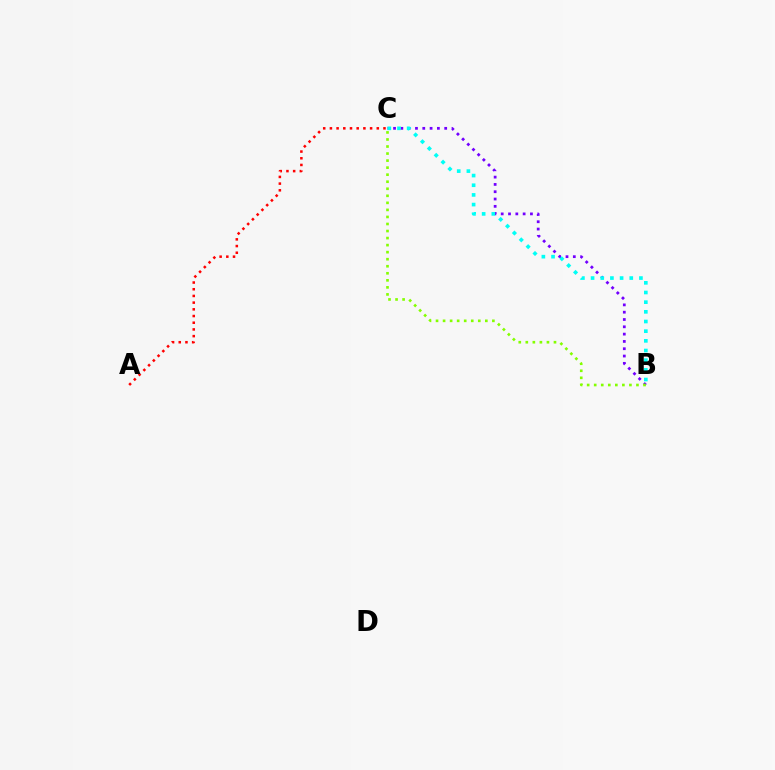{('B', 'C'): [{'color': '#7200ff', 'line_style': 'dotted', 'thickness': 1.99}, {'color': '#84ff00', 'line_style': 'dotted', 'thickness': 1.91}, {'color': '#00fff6', 'line_style': 'dotted', 'thickness': 2.63}], ('A', 'C'): [{'color': '#ff0000', 'line_style': 'dotted', 'thickness': 1.82}]}